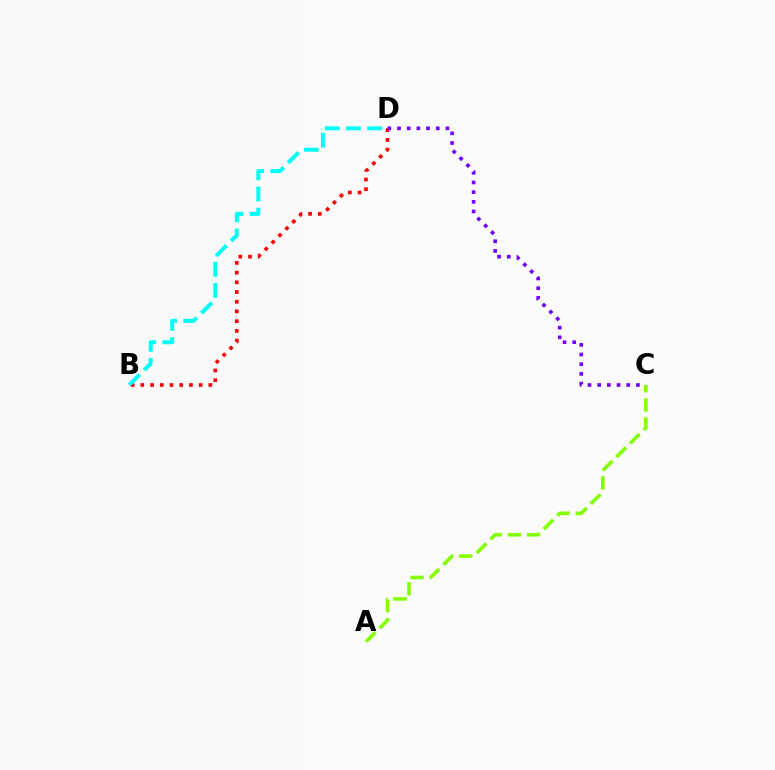{('B', 'D'): [{'color': '#ff0000', 'line_style': 'dotted', 'thickness': 2.64}, {'color': '#00fff6', 'line_style': 'dashed', 'thickness': 2.87}], ('A', 'C'): [{'color': '#84ff00', 'line_style': 'dashed', 'thickness': 2.61}], ('C', 'D'): [{'color': '#7200ff', 'line_style': 'dotted', 'thickness': 2.63}]}